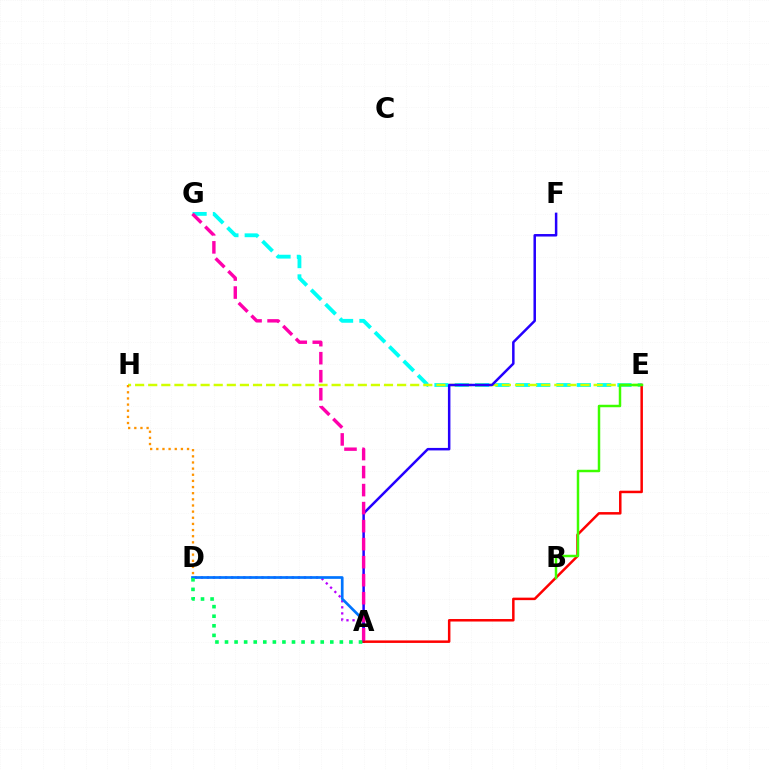{('E', 'G'): [{'color': '#00fff6', 'line_style': 'dashed', 'thickness': 2.76}], ('A', 'D'): [{'color': '#b900ff', 'line_style': 'dotted', 'thickness': 1.65}, {'color': '#0074ff', 'line_style': 'solid', 'thickness': 1.94}, {'color': '#00ff5c', 'line_style': 'dotted', 'thickness': 2.6}], ('E', 'H'): [{'color': '#d1ff00', 'line_style': 'dashed', 'thickness': 1.78}], ('A', 'F'): [{'color': '#2500ff', 'line_style': 'solid', 'thickness': 1.8}], ('A', 'E'): [{'color': '#ff0000', 'line_style': 'solid', 'thickness': 1.8}], ('A', 'G'): [{'color': '#ff00ac', 'line_style': 'dashed', 'thickness': 2.45}], ('D', 'H'): [{'color': '#ff9400', 'line_style': 'dotted', 'thickness': 1.67}], ('B', 'E'): [{'color': '#3dff00', 'line_style': 'solid', 'thickness': 1.78}]}